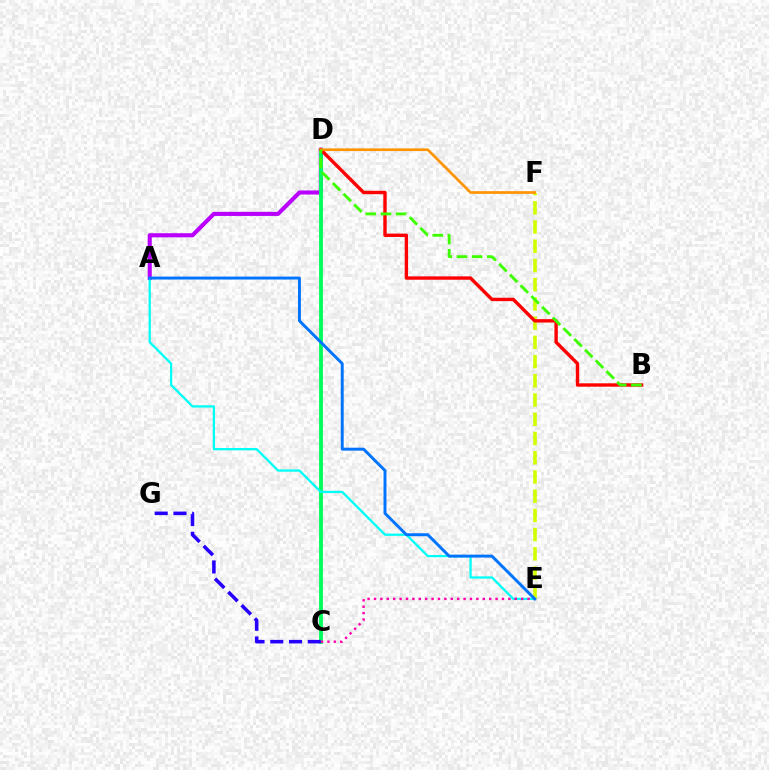{('A', 'D'): [{'color': '#b900ff', 'line_style': 'solid', 'thickness': 2.95}], ('C', 'D'): [{'color': '#00ff5c', 'line_style': 'solid', 'thickness': 2.77}], ('E', 'F'): [{'color': '#d1ff00', 'line_style': 'dashed', 'thickness': 2.61}], ('A', 'E'): [{'color': '#00fff6', 'line_style': 'solid', 'thickness': 1.64}, {'color': '#0074ff', 'line_style': 'solid', 'thickness': 2.12}], ('B', 'D'): [{'color': '#ff0000', 'line_style': 'solid', 'thickness': 2.43}, {'color': '#3dff00', 'line_style': 'dashed', 'thickness': 2.06}], ('C', 'E'): [{'color': '#ff00ac', 'line_style': 'dotted', 'thickness': 1.74}], ('D', 'F'): [{'color': '#ff9400', 'line_style': 'solid', 'thickness': 1.93}], ('C', 'G'): [{'color': '#2500ff', 'line_style': 'dashed', 'thickness': 2.55}]}